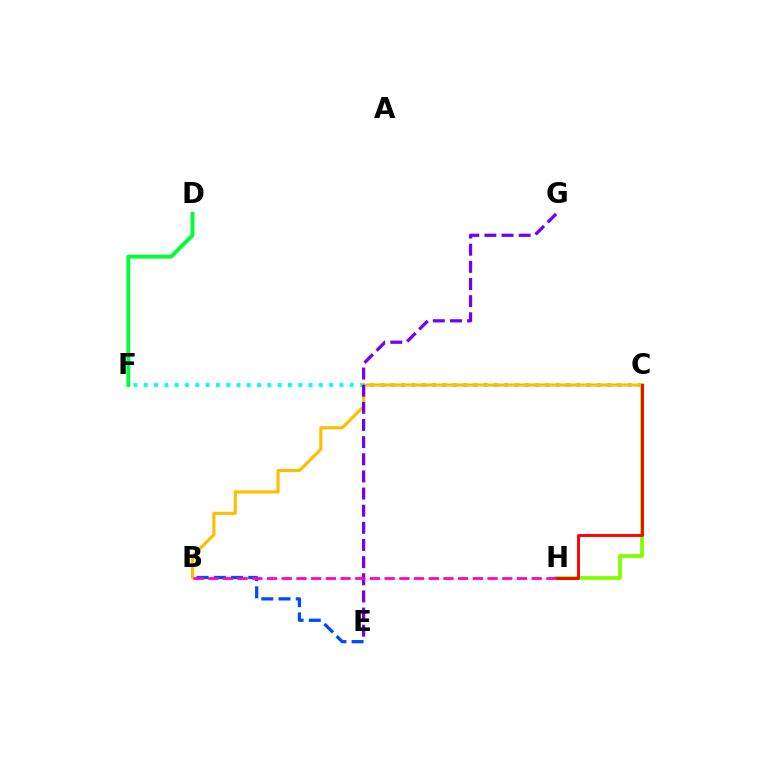{('C', 'F'): [{'color': '#00fff6', 'line_style': 'dotted', 'thickness': 2.8}], ('C', 'H'): [{'color': '#84ff00', 'line_style': 'solid', 'thickness': 2.76}, {'color': '#ff0000', 'line_style': 'solid', 'thickness': 2.09}], ('B', 'C'): [{'color': '#ffbd00', 'line_style': 'solid', 'thickness': 2.25}], ('B', 'E'): [{'color': '#004bff', 'line_style': 'dashed', 'thickness': 2.34}], ('D', 'F'): [{'color': '#00ff39', 'line_style': 'solid', 'thickness': 2.79}], ('E', 'G'): [{'color': '#7200ff', 'line_style': 'dashed', 'thickness': 2.33}], ('B', 'H'): [{'color': '#ff00cf', 'line_style': 'dashed', 'thickness': 2.0}]}